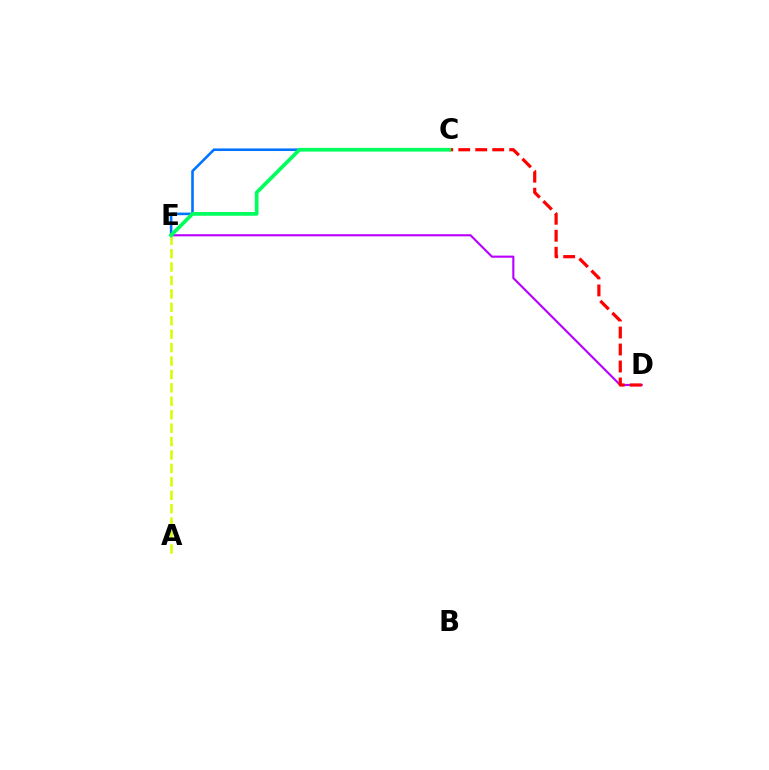{('D', 'E'): [{'color': '#b900ff', 'line_style': 'solid', 'thickness': 1.53}], ('A', 'E'): [{'color': '#d1ff00', 'line_style': 'dashed', 'thickness': 1.82}], ('C', 'D'): [{'color': '#ff0000', 'line_style': 'dashed', 'thickness': 2.31}], ('C', 'E'): [{'color': '#0074ff', 'line_style': 'solid', 'thickness': 1.87}, {'color': '#00ff5c', 'line_style': 'solid', 'thickness': 2.67}]}